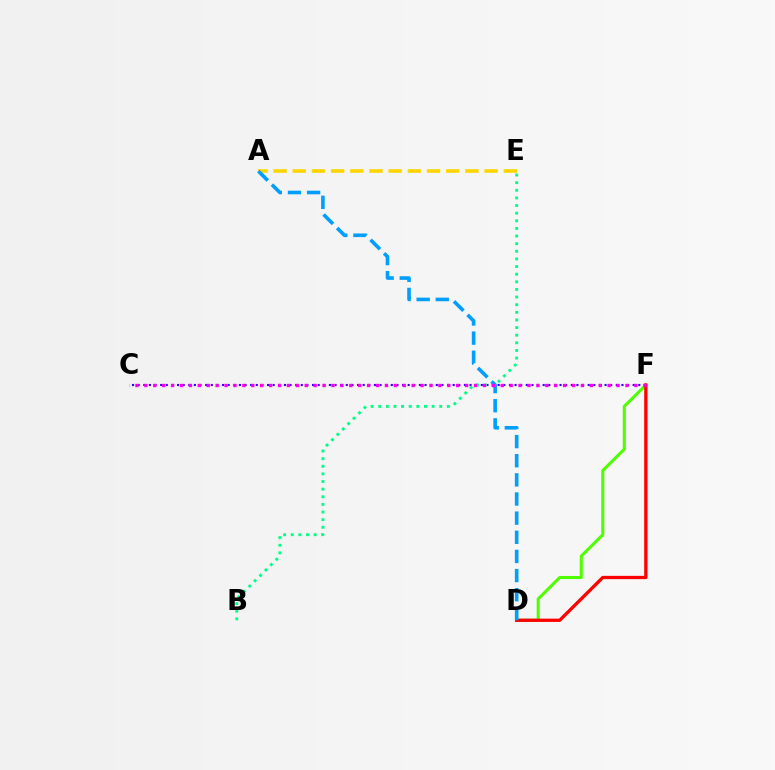{('D', 'F'): [{'color': '#4fff00', 'line_style': 'solid', 'thickness': 2.2}, {'color': '#ff0000', 'line_style': 'solid', 'thickness': 2.37}], ('C', 'F'): [{'color': '#3700ff', 'line_style': 'dotted', 'thickness': 1.53}, {'color': '#ff00ed', 'line_style': 'dotted', 'thickness': 2.42}], ('A', 'E'): [{'color': '#ffd500', 'line_style': 'dashed', 'thickness': 2.61}], ('B', 'E'): [{'color': '#00ff86', 'line_style': 'dotted', 'thickness': 2.07}], ('A', 'D'): [{'color': '#009eff', 'line_style': 'dashed', 'thickness': 2.6}]}